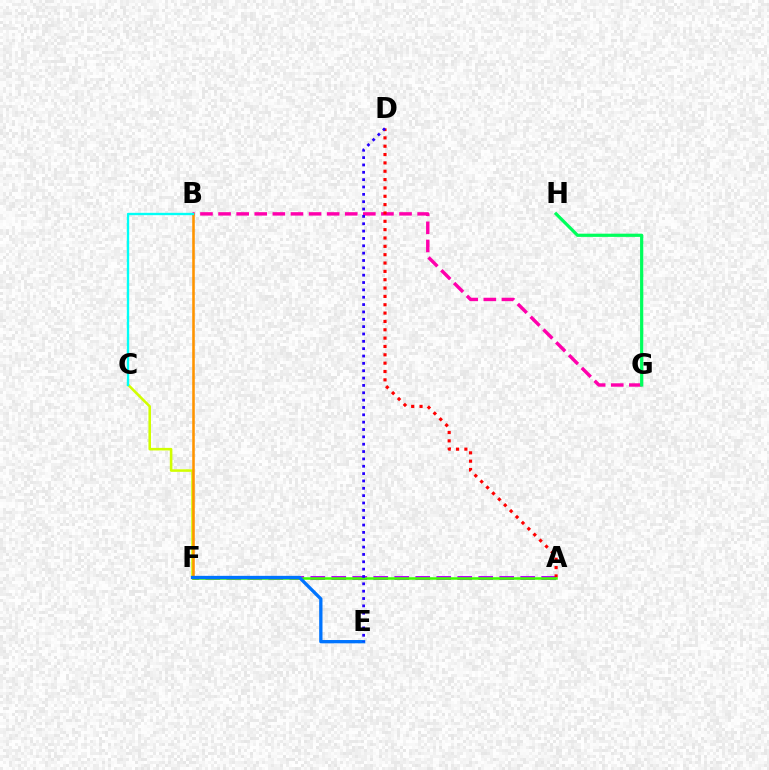{('B', 'G'): [{'color': '#ff00ac', 'line_style': 'dashed', 'thickness': 2.46}], ('A', 'F'): [{'color': '#b900ff', 'line_style': 'dashed', 'thickness': 2.85}, {'color': '#3dff00', 'line_style': 'solid', 'thickness': 1.82}], ('A', 'D'): [{'color': '#ff0000', 'line_style': 'dotted', 'thickness': 2.27}], ('C', 'F'): [{'color': '#d1ff00', 'line_style': 'solid', 'thickness': 1.84}], ('G', 'H'): [{'color': '#00ff5c', 'line_style': 'solid', 'thickness': 2.31}], ('B', 'F'): [{'color': '#ff9400', 'line_style': 'solid', 'thickness': 1.86}], ('E', 'F'): [{'color': '#0074ff', 'line_style': 'solid', 'thickness': 2.38}], ('D', 'E'): [{'color': '#2500ff', 'line_style': 'dotted', 'thickness': 2.0}], ('B', 'C'): [{'color': '#00fff6', 'line_style': 'solid', 'thickness': 1.69}]}